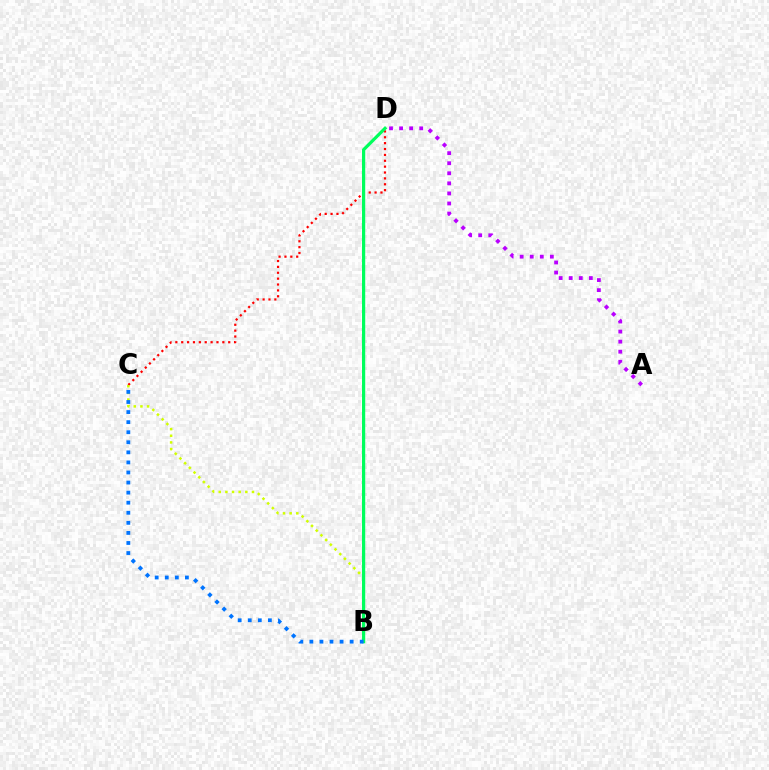{('C', 'D'): [{'color': '#ff0000', 'line_style': 'dotted', 'thickness': 1.6}], ('B', 'C'): [{'color': '#d1ff00', 'line_style': 'dotted', 'thickness': 1.81}, {'color': '#0074ff', 'line_style': 'dotted', 'thickness': 2.74}], ('A', 'D'): [{'color': '#b900ff', 'line_style': 'dotted', 'thickness': 2.73}], ('B', 'D'): [{'color': '#00ff5c', 'line_style': 'solid', 'thickness': 2.31}]}